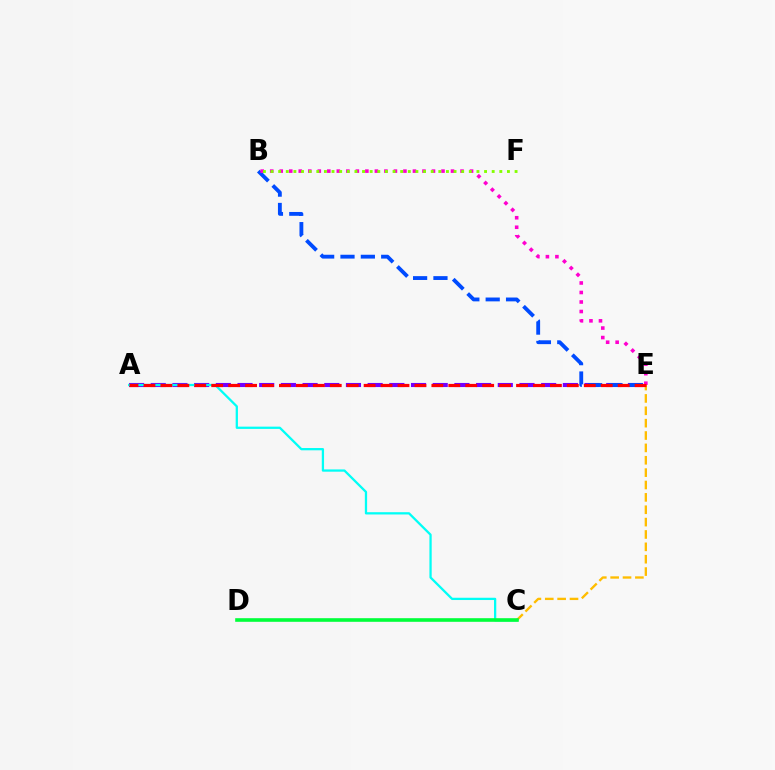{('C', 'E'): [{'color': '#ffbd00', 'line_style': 'dashed', 'thickness': 1.68}], ('A', 'E'): [{'color': '#7200ff', 'line_style': 'dashed', 'thickness': 2.95}, {'color': '#ff0000', 'line_style': 'dashed', 'thickness': 2.3}], ('A', 'C'): [{'color': '#00fff6', 'line_style': 'solid', 'thickness': 1.64}], ('B', 'E'): [{'color': '#004bff', 'line_style': 'dashed', 'thickness': 2.77}, {'color': '#ff00cf', 'line_style': 'dotted', 'thickness': 2.59}], ('C', 'D'): [{'color': '#00ff39', 'line_style': 'solid', 'thickness': 2.6}], ('B', 'F'): [{'color': '#84ff00', 'line_style': 'dotted', 'thickness': 2.07}]}